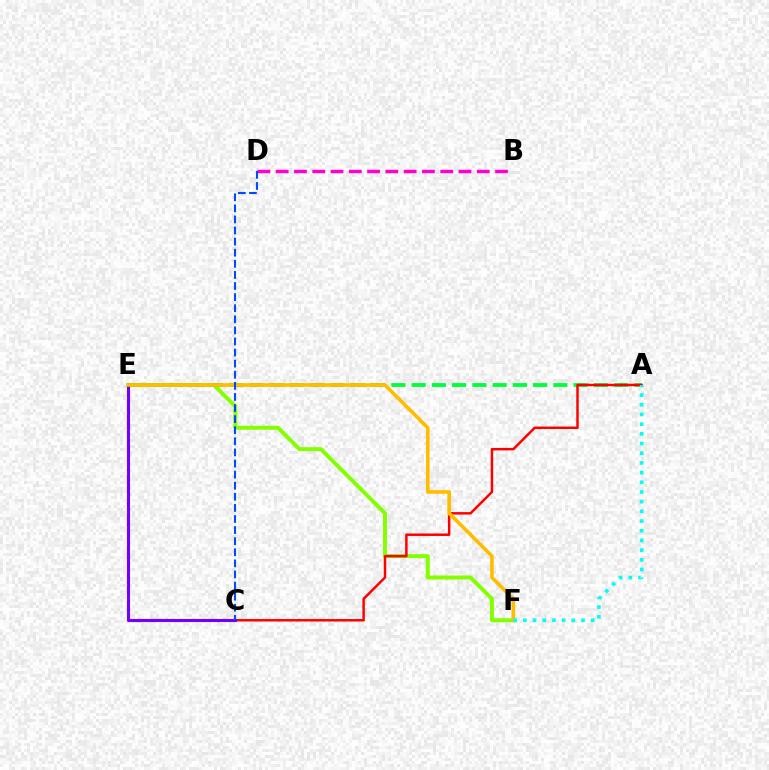{('E', 'F'): [{'color': '#84ff00', 'line_style': 'solid', 'thickness': 2.84}, {'color': '#ffbd00', 'line_style': 'solid', 'thickness': 2.61}], ('A', 'E'): [{'color': '#00ff39', 'line_style': 'dashed', 'thickness': 2.75}], ('A', 'C'): [{'color': '#ff0000', 'line_style': 'solid', 'thickness': 1.78}], ('C', 'E'): [{'color': '#7200ff', 'line_style': 'solid', 'thickness': 2.24}], ('B', 'D'): [{'color': '#ff00cf', 'line_style': 'dashed', 'thickness': 2.48}], ('C', 'D'): [{'color': '#004bff', 'line_style': 'dashed', 'thickness': 1.51}], ('A', 'F'): [{'color': '#00fff6', 'line_style': 'dotted', 'thickness': 2.63}]}